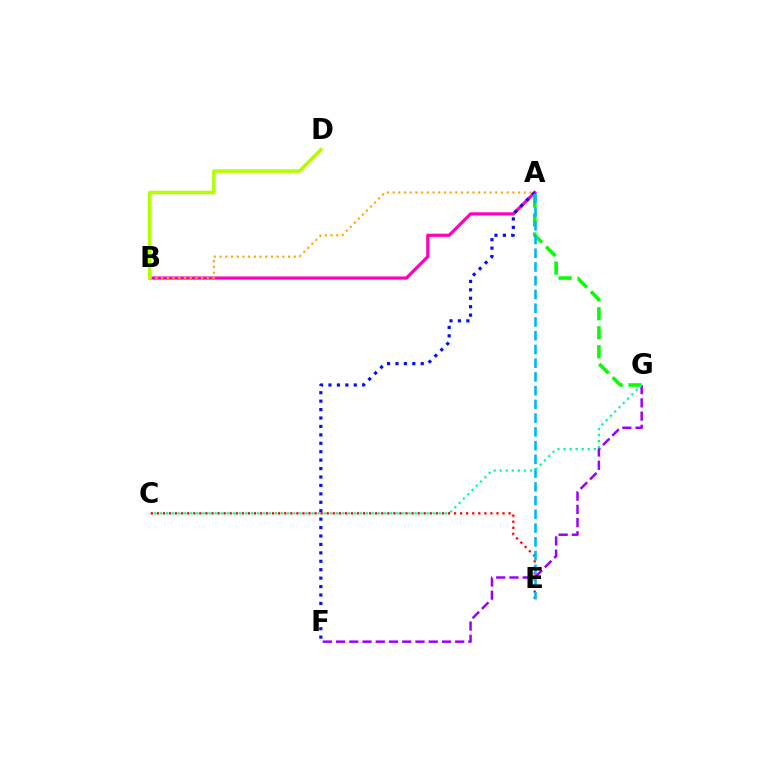{('A', 'B'): [{'color': '#ff00bd', 'line_style': 'solid', 'thickness': 2.29}, {'color': '#ffa500', 'line_style': 'dotted', 'thickness': 1.55}], ('A', 'F'): [{'color': '#0010ff', 'line_style': 'dotted', 'thickness': 2.29}], ('A', 'G'): [{'color': '#08ff00', 'line_style': 'dashed', 'thickness': 2.58}], ('C', 'E'): [{'color': '#ff0000', 'line_style': 'dotted', 'thickness': 1.65}], ('B', 'D'): [{'color': '#b3ff00', 'line_style': 'solid', 'thickness': 2.56}], ('F', 'G'): [{'color': '#9b00ff', 'line_style': 'dashed', 'thickness': 1.8}], ('A', 'E'): [{'color': '#00b5ff', 'line_style': 'dashed', 'thickness': 1.87}], ('C', 'G'): [{'color': '#00ff9d', 'line_style': 'dotted', 'thickness': 1.65}]}